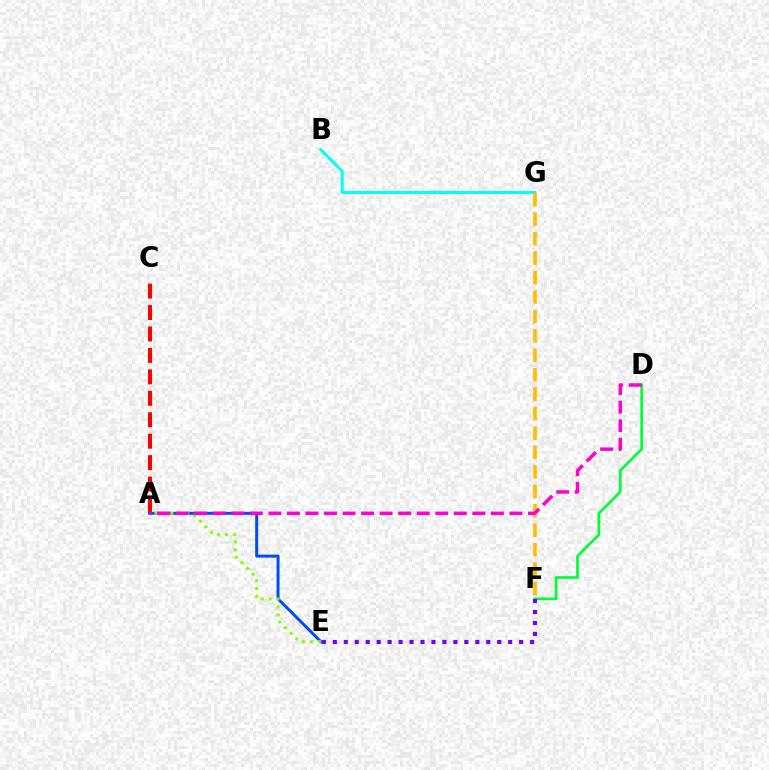{('A', 'C'): [{'color': '#ff0000', 'line_style': 'dashed', 'thickness': 2.91}], ('A', 'E'): [{'color': '#004bff', 'line_style': 'solid', 'thickness': 2.14}, {'color': '#84ff00', 'line_style': 'dotted', 'thickness': 2.16}], ('D', 'F'): [{'color': '#00ff39', 'line_style': 'solid', 'thickness': 1.95}], ('B', 'G'): [{'color': '#00fff6', 'line_style': 'solid', 'thickness': 2.14}], ('E', 'F'): [{'color': '#7200ff', 'line_style': 'dotted', 'thickness': 2.98}], ('F', 'G'): [{'color': '#ffbd00', 'line_style': 'dashed', 'thickness': 2.64}], ('A', 'D'): [{'color': '#ff00cf', 'line_style': 'dashed', 'thickness': 2.52}]}